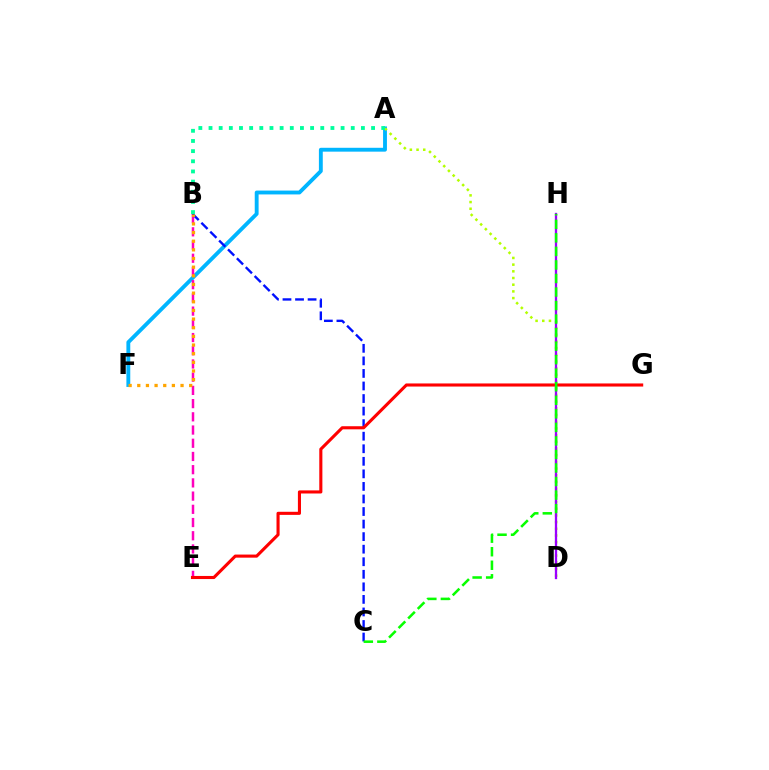{('A', 'F'): [{'color': '#00b5ff', 'line_style': 'solid', 'thickness': 2.78}], ('A', 'D'): [{'color': '#b3ff00', 'line_style': 'dotted', 'thickness': 1.82}], ('B', 'E'): [{'color': '#ff00bd', 'line_style': 'dashed', 'thickness': 1.8}], ('B', 'C'): [{'color': '#0010ff', 'line_style': 'dashed', 'thickness': 1.71}], ('D', 'H'): [{'color': '#9b00ff', 'line_style': 'solid', 'thickness': 1.66}], ('E', 'G'): [{'color': '#ff0000', 'line_style': 'solid', 'thickness': 2.23}], ('C', 'H'): [{'color': '#08ff00', 'line_style': 'dashed', 'thickness': 1.84}], ('A', 'B'): [{'color': '#00ff9d', 'line_style': 'dotted', 'thickness': 2.76}], ('B', 'F'): [{'color': '#ffa500', 'line_style': 'dotted', 'thickness': 2.35}]}